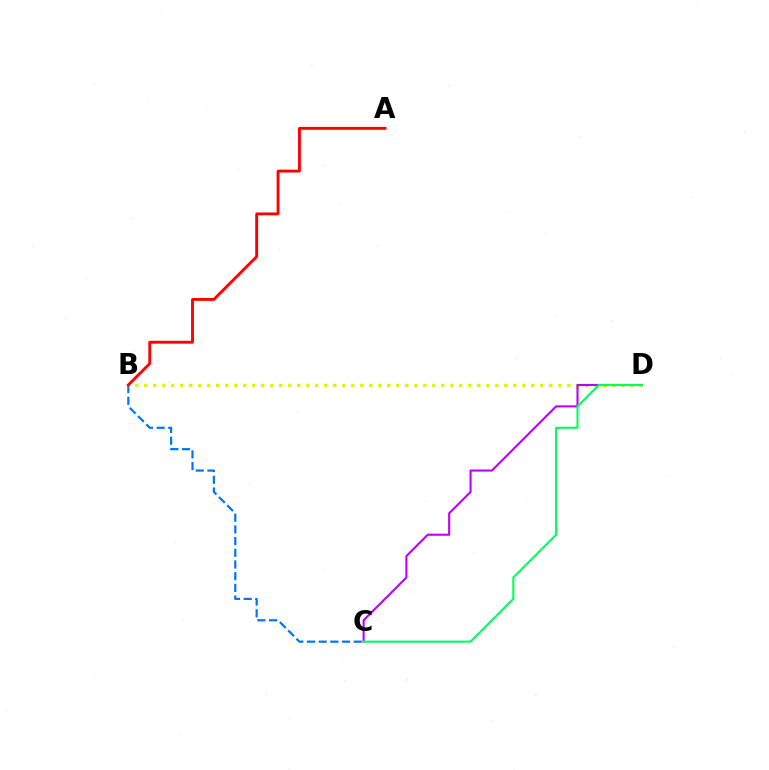{('B', 'C'): [{'color': '#0074ff', 'line_style': 'dashed', 'thickness': 1.59}], ('B', 'D'): [{'color': '#d1ff00', 'line_style': 'dotted', 'thickness': 2.45}], ('C', 'D'): [{'color': '#b900ff', 'line_style': 'solid', 'thickness': 1.51}, {'color': '#00ff5c', 'line_style': 'solid', 'thickness': 1.51}], ('A', 'B'): [{'color': '#ff0000', 'line_style': 'solid', 'thickness': 2.07}]}